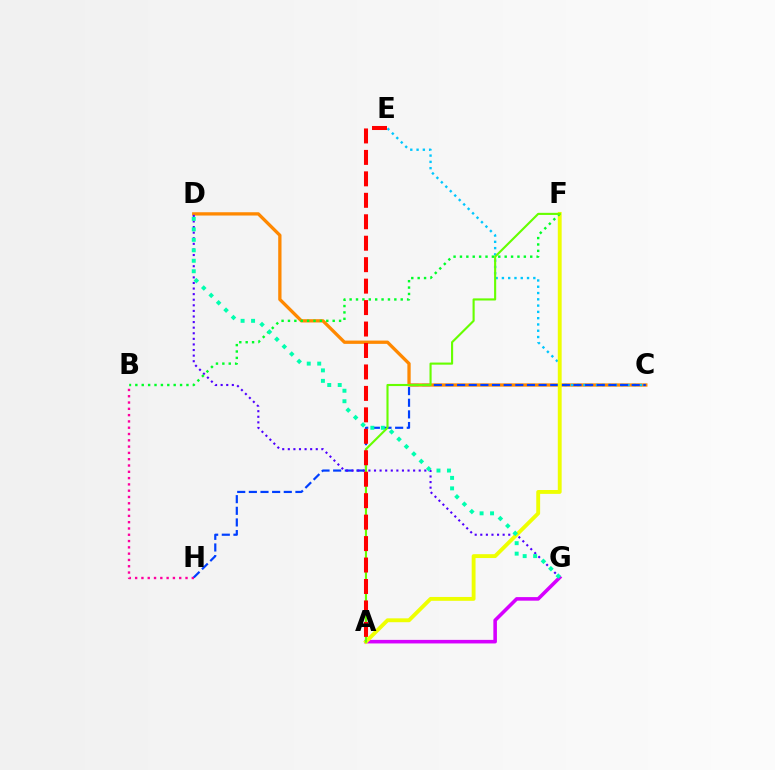{('C', 'D'): [{'color': '#ff8800', 'line_style': 'solid', 'thickness': 2.37}], ('B', 'H'): [{'color': '#ff00a0', 'line_style': 'dotted', 'thickness': 1.71}], ('C', 'E'): [{'color': '#00c7ff', 'line_style': 'dotted', 'thickness': 1.71}], ('C', 'H'): [{'color': '#003fff', 'line_style': 'dashed', 'thickness': 1.58}], ('A', 'G'): [{'color': '#d600ff', 'line_style': 'solid', 'thickness': 2.57}], ('D', 'G'): [{'color': '#4f00ff', 'line_style': 'dotted', 'thickness': 1.52}, {'color': '#00ffaf', 'line_style': 'dotted', 'thickness': 2.85}], ('A', 'F'): [{'color': '#eeff00', 'line_style': 'solid', 'thickness': 2.78}, {'color': '#66ff00', 'line_style': 'solid', 'thickness': 1.53}], ('B', 'F'): [{'color': '#00ff27', 'line_style': 'dotted', 'thickness': 1.74}], ('A', 'E'): [{'color': '#ff0000', 'line_style': 'dashed', 'thickness': 2.91}]}